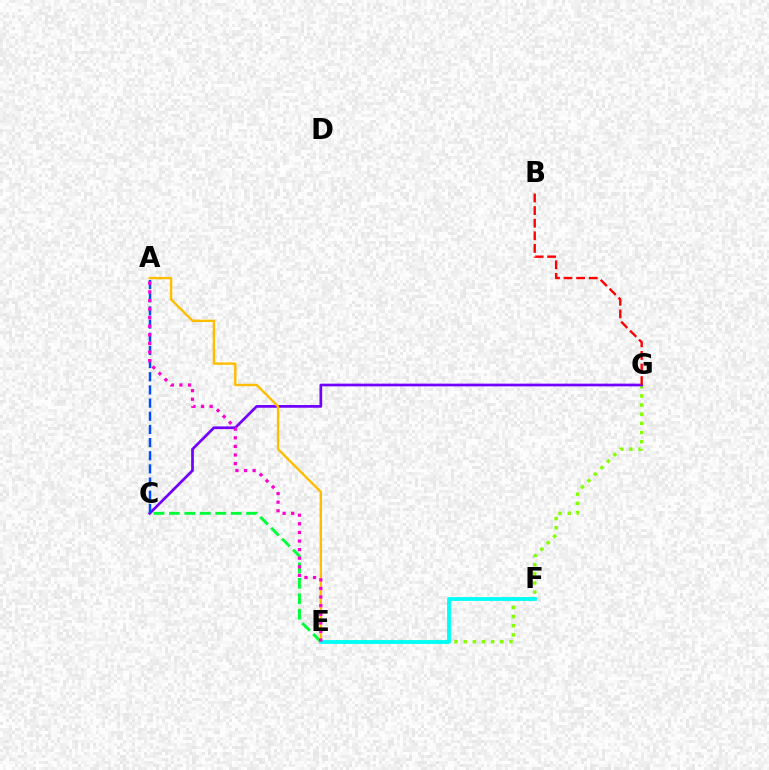{('E', 'G'): [{'color': '#84ff00', 'line_style': 'dotted', 'thickness': 2.49}], ('C', 'G'): [{'color': '#7200ff', 'line_style': 'solid', 'thickness': 1.95}], ('A', 'E'): [{'color': '#ffbd00', 'line_style': 'solid', 'thickness': 1.72}, {'color': '#ff00cf', 'line_style': 'dotted', 'thickness': 2.34}], ('C', 'E'): [{'color': '#00ff39', 'line_style': 'dashed', 'thickness': 2.1}], ('E', 'F'): [{'color': '#00fff6', 'line_style': 'solid', 'thickness': 2.75}], ('A', 'C'): [{'color': '#004bff', 'line_style': 'dashed', 'thickness': 1.79}], ('B', 'G'): [{'color': '#ff0000', 'line_style': 'dashed', 'thickness': 1.71}]}